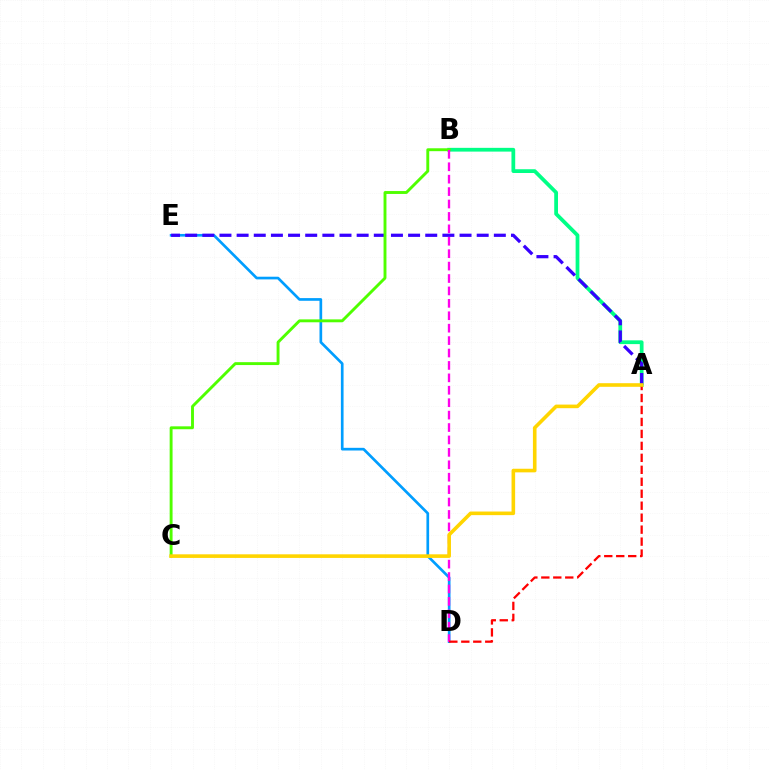{('A', 'B'): [{'color': '#00ff86', 'line_style': 'solid', 'thickness': 2.71}], ('D', 'E'): [{'color': '#009eff', 'line_style': 'solid', 'thickness': 1.93}], ('A', 'E'): [{'color': '#3700ff', 'line_style': 'dashed', 'thickness': 2.33}], ('B', 'C'): [{'color': '#4fff00', 'line_style': 'solid', 'thickness': 2.09}], ('B', 'D'): [{'color': '#ff00ed', 'line_style': 'dashed', 'thickness': 1.69}], ('A', 'D'): [{'color': '#ff0000', 'line_style': 'dashed', 'thickness': 1.63}], ('A', 'C'): [{'color': '#ffd500', 'line_style': 'solid', 'thickness': 2.6}]}